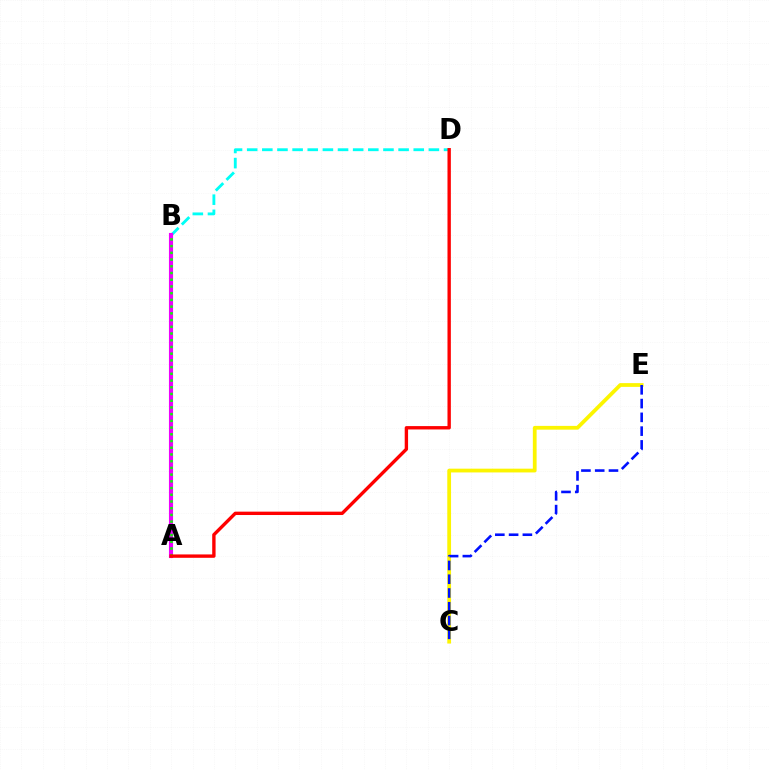{('B', 'D'): [{'color': '#00fff6', 'line_style': 'dashed', 'thickness': 2.06}], ('C', 'E'): [{'color': '#fcf500', 'line_style': 'solid', 'thickness': 2.71}, {'color': '#0010ff', 'line_style': 'dashed', 'thickness': 1.87}], ('A', 'B'): [{'color': '#ee00ff', 'line_style': 'solid', 'thickness': 2.96}, {'color': '#08ff00', 'line_style': 'dotted', 'thickness': 1.83}], ('A', 'D'): [{'color': '#ff0000', 'line_style': 'solid', 'thickness': 2.43}]}